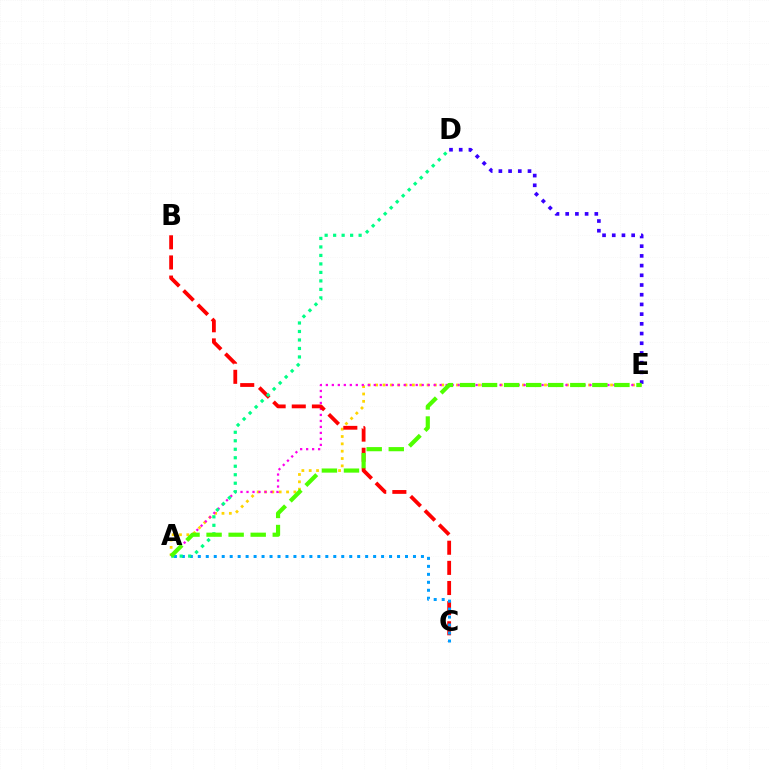{('A', 'E'): [{'color': '#ffd500', 'line_style': 'dotted', 'thickness': 1.99}, {'color': '#ff00ed', 'line_style': 'dotted', 'thickness': 1.63}, {'color': '#4fff00', 'line_style': 'dashed', 'thickness': 3.0}], ('D', 'E'): [{'color': '#3700ff', 'line_style': 'dotted', 'thickness': 2.64}], ('B', 'C'): [{'color': '#ff0000', 'line_style': 'dashed', 'thickness': 2.74}], ('A', 'C'): [{'color': '#009eff', 'line_style': 'dotted', 'thickness': 2.17}], ('A', 'D'): [{'color': '#00ff86', 'line_style': 'dotted', 'thickness': 2.31}]}